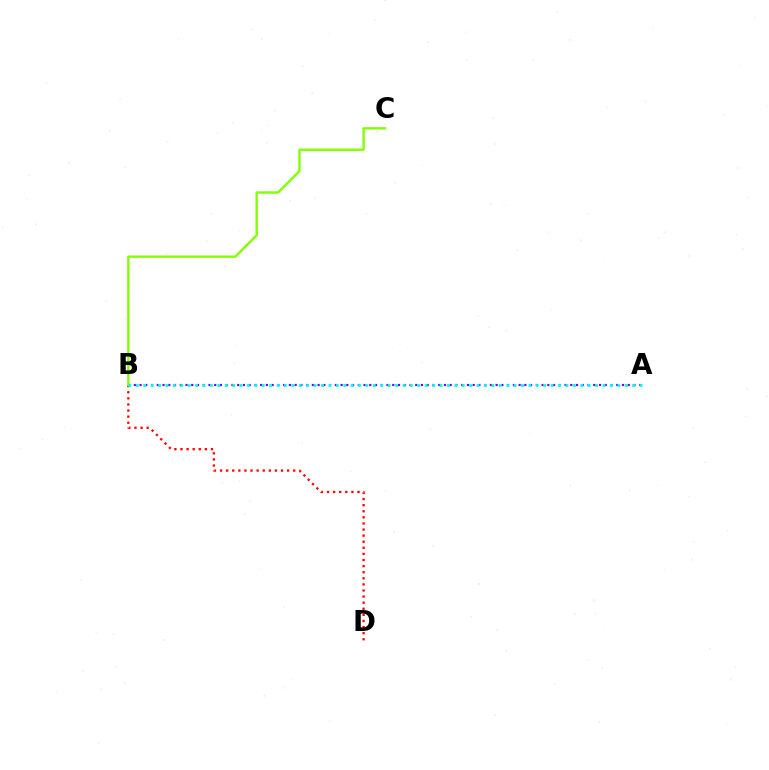{('A', 'B'): [{'color': '#7200ff', 'line_style': 'dotted', 'thickness': 1.56}, {'color': '#00fff6', 'line_style': 'dotted', 'thickness': 2.01}], ('B', 'D'): [{'color': '#ff0000', 'line_style': 'dotted', 'thickness': 1.66}], ('B', 'C'): [{'color': '#84ff00', 'line_style': 'solid', 'thickness': 1.72}]}